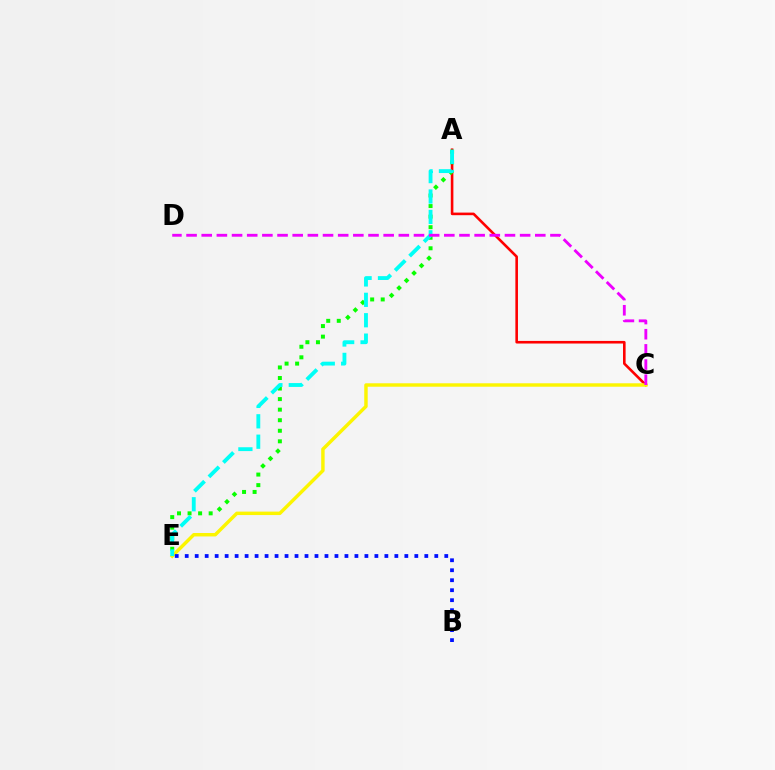{('A', 'C'): [{'color': '#ff0000', 'line_style': 'solid', 'thickness': 1.87}], ('C', 'E'): [{'color': '#fcf500', 'line_style': 'solid', 'thickness': 2.48}], ('A', 'E'): [{'color': '#08ff00', 'line_style': 'dotted', 'thickness': 2.87}, {'color': '#00fff6', 'line_style': 'dashed', 'thickness': 2.77}], ('B', 'E'): [{'color': '#0010ff', 'line_style': 'dotted', 'thickness': 2.71}], ('C', 'D'): [{'color': '#ee00ff', 'line_style': 'dashed', 'thickness': 2.06}]}